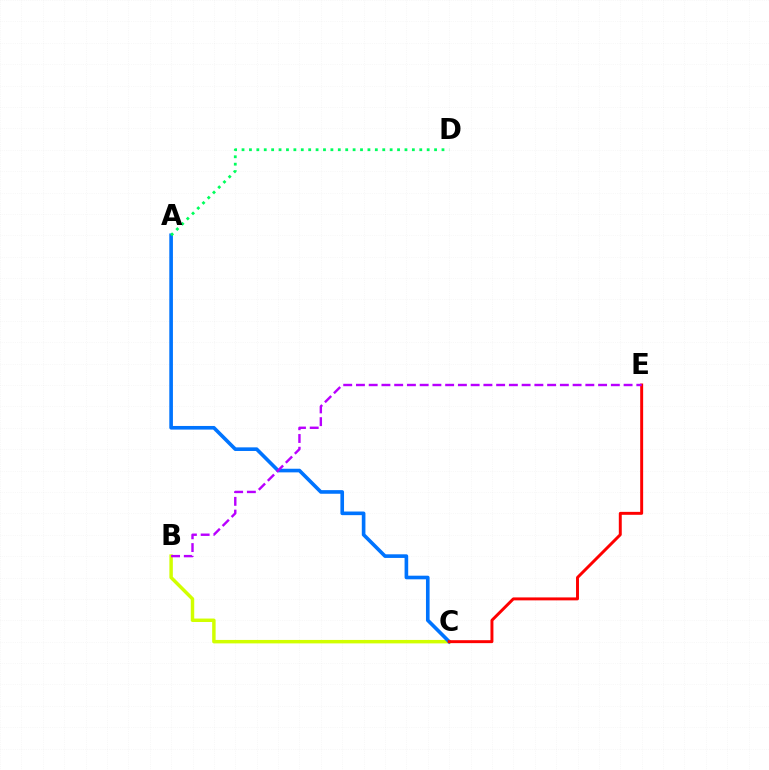{('B', 'C'): [{'color': '#d1ff00', 'line_style': 'solid', 'thickness': 2.49}], ('A', 'C'): [{'color': '#0074ff', 'line_style': 'solid', 'thickness': 2.61}], ('C', 'E'): [{'color': '#ff0000', 'line_style': 'solid', 'thickness': 2.12}], ('A', 'D'): [{'color': '#00ff5c', 'line_style': 'dotted', 'thickness': 2.01}], ('B', 'E'): [{'color': '#b900ff', 'line_style': 'dashed', 'thickness': 1.73}]}